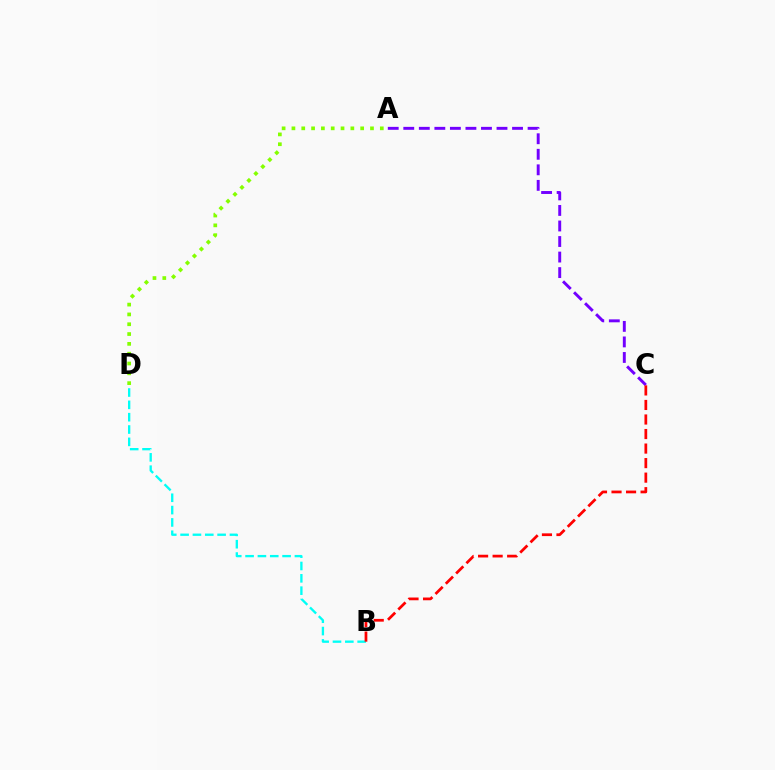{('A', 'D'): [{'color': '#84ff00', 'line_style': 'dotted', 'thickness': 2.67}], ('A', 'C'): [{'color': '#7200ff', 'line_style': 'dashed', 'thickness': 2.11}], ('B', 'D'): [{'color': '#00fff6', 'line_style': 'dashed', 'thickness': 1.68}], ('B', 'C'): [{'color': '#ff0000', 'line_style': 'dashed', 'thickness': 1.97}]}